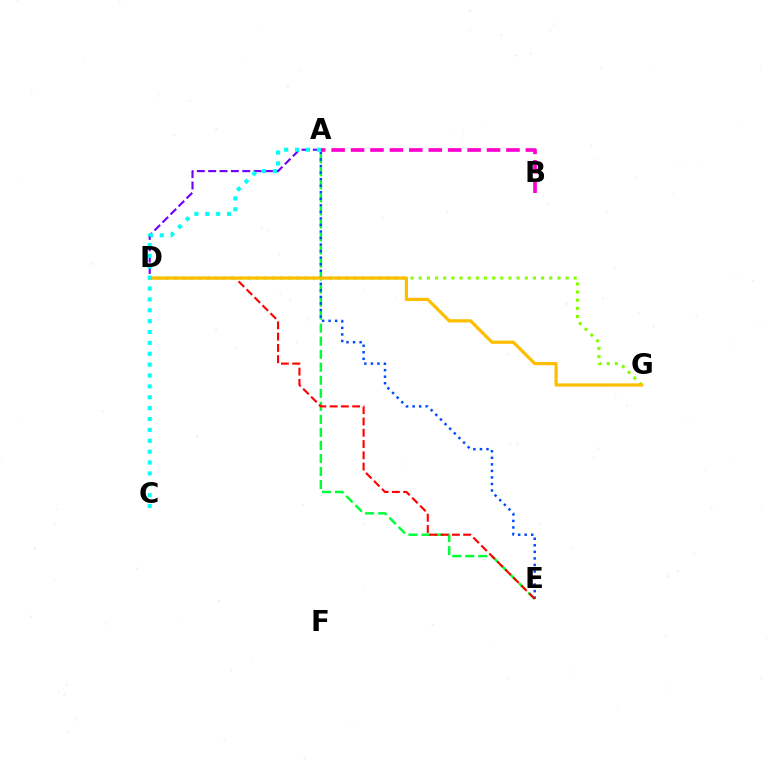{('A', 'D'): [{'color': '#7200ff', 'line_style': 'dashed', 'thickness': 1.54}], ('A', 'E'): [{'color': '#00ff39', 'line_style': 'dashed', 'thickness': 1.77}, {'color': '#004bff', 'line_style': 'dotted', 'thickness': 1.78}], ('D', 'E'): [{'color': '#ff0000', 'line_style': 'dashed', 'thickness': 1.53}], ('A', 'B'): [{'color': '#ff00cf', 'line_style': 'dashed', 'thickness': 2.64}], ('D', 'G'): [{'color': '#84ff00', 'line_style': 'dotted', 'thickness': 2.22}, {'color': '#ffbd00', 'line_style': 'solid', 'thickness': 2.31}], ('A', 'C'): [{'color': '#00fff6', 'line_style': 'dotted', 'thickness': 2.96}]}